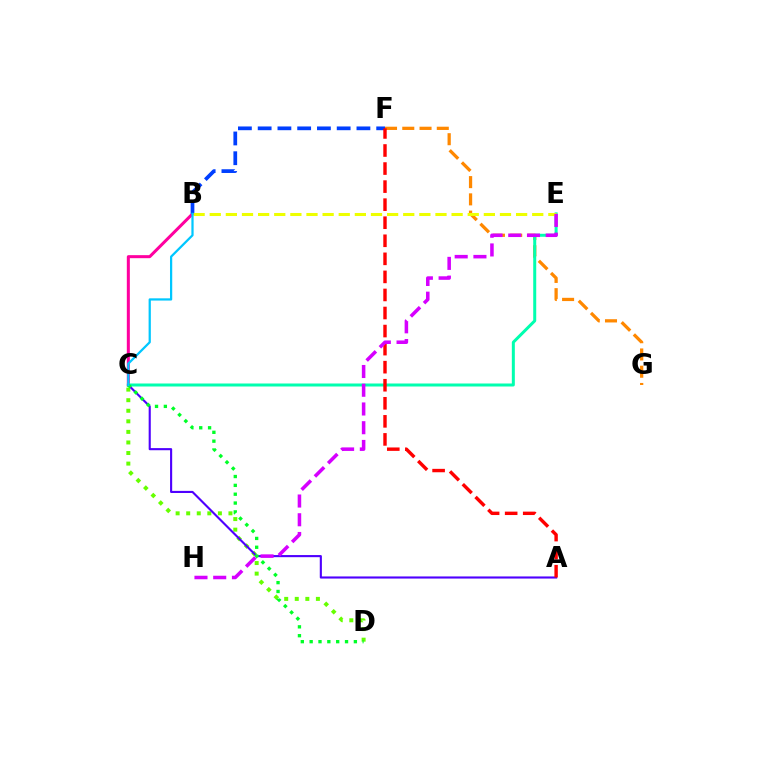{('B', 'C'): [{'color': '#ff00a0', 'line_style': 'solid', 'thickness': 2.18}, {'color': '#00c7ff', 'line_style': 'solid', 'thickness': 1.61}], ('F', 'G'): [{'color': '#ff8800', 'line_style': 'dashed', 'thickness': 2.34}], ('C', 'E'): [{'color': '#00ffaf', 'line_style': 'solid', 'thickness': 2.16}], ('B', 'F'): [{'color': '#003fff', 'line_style': 'dashed', 'thickness': 2.68}], ('C', 'D'): [{'color': '#66ff00', 'line_style': 'dotted', 'thickness': 2.87}, {'color': '#00ff27', 'line_style': 'dotted', 'thickness': 2.4}], ('A', 'C'): [{'color': '#4f00ff', 'line_style': 'solid', 'thickness': 1.53}], ('B', 'E'): [{'color': '#eeff00', 'line_style': 'dashed', 'thickness': 2.19}], ('A', 'F'): [{'color': '#ff0000', 'line_style': 'dashed', 'thickness': 2.45}], ('E', 'H'): [{'color': '#d600ff', 'line_style': 'dashed', 'thickness': 2.55}]}